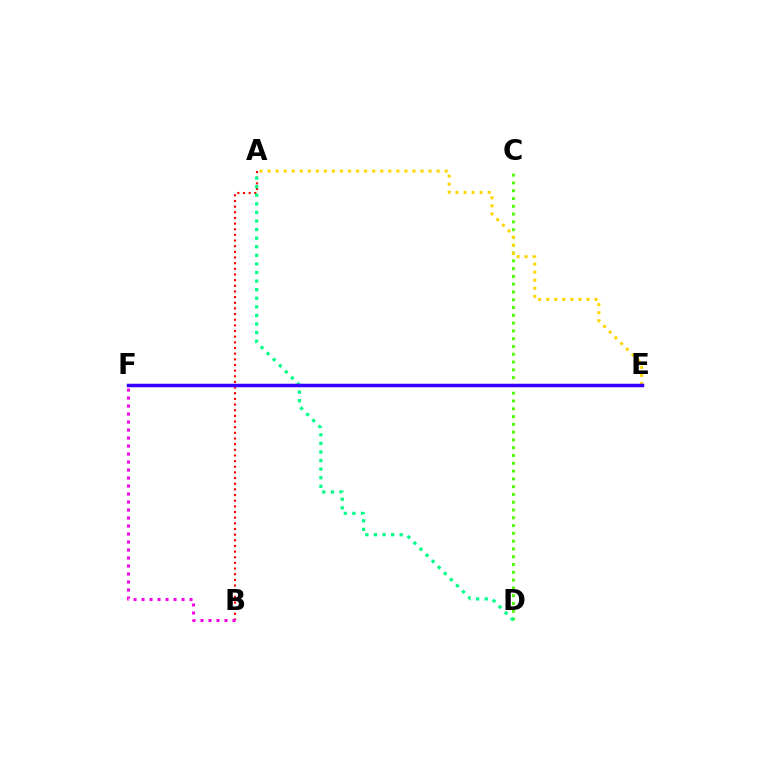{('A', 'B'): [{'color': '#ff0000', 'line_style': 'dotted', 'thickness': 1.54}], ('C', 'D'): [{'color': '#4fff00', 'line_style': 'dotted', 'thickness': 2.12}], ('A', 'D'): [{'color': '#00ff86', 'line_style': 'dotted', 'thickness': 2.33}], ('B', 'F'): [{'color': '#ff00ed', 'line_style': 'dotted', 'thickness': 2.17}], ('A', 'E'): [{'color': '#ffd500', 'line_style': 'dotted', 'thickness': 2.19}], ('E', 'F'): [{'color': '#009eff', 'line_style': 'solid', 'thickness': 2.19}, {'color': '#3700ff', 'line_style': 'solid', 'thickness': 2.51}]}